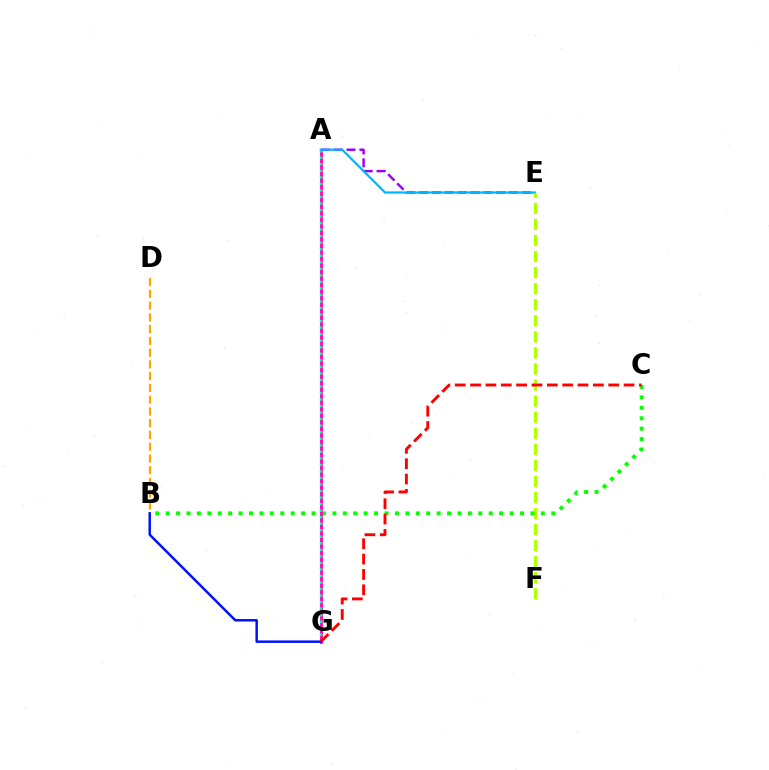{('E', 'F'): [{'color': '#b3ff00', 'line_style': 'dashed', 'thickness': 2.18}], ('B', 'C'): [{'color': '#08ff00', 'line_style': 'dotted', 'thickness': 2.83}], ('A', 'G'): [{'color': '#ff00bd', 'line_style': 'solid', 'thickness': 2.01}, {'color': '#00ff9d', 'line_style': 'dotted', 'thickness': 1.78}], ('A', 'E'): [{'color': '#9b00ff', 'line_style': 'dashed', 'thickness': 1.75}, {'color': '#00b5ff', 'line_style': 'solid', 'thickness': 1.6}], ('B', 'G'): [{'color': '#0010ff', 'line_style': 'solid', 'thickness': 1.78}], ('B', 'D'): [{'color': '#ffa500', 'line_style': 'dashed', 'thickness': 1.6}], ('C', 'G'): [{'color': '#ff0000', 'line_style': 'dashed', 'thickness': 2.09}]}